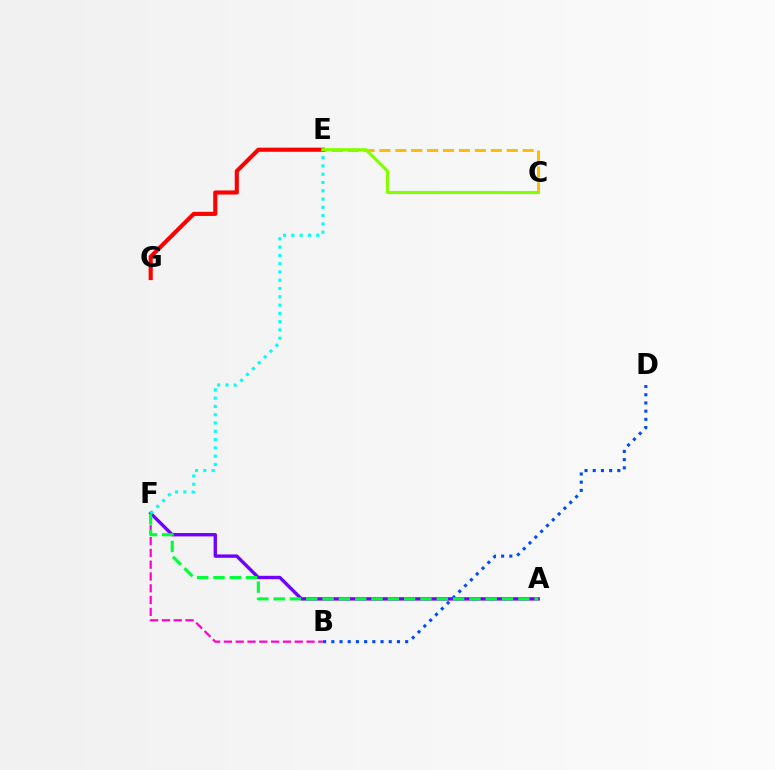{('C', 'E'): [{'color': '#ffbd00', 'line_style': 'dashed', 'thickness': 2.16}, {'color': '#84ff00', 'line_style': 'solid', 'thickness': 2.25}], ('B', 'F'): [{'color': '#ff00cf', 'line_style': 'dashed', 'thickness': 1.6}], ('A', 'F'): [{'color': '#7200ff', 'line_style': 'solid', 'thickness': 2.43}, {'color': '#00ff39', 'line_style': 'dashed', 'thickness': 2.22}], ('E', 'G'): [{'color': '#ff0000', 'line_style': 'solid', 'thickness': 2.96}], ('B', 'D'): [{'color': '#004bff', 'line_style': 'dotted', 'thickness': 2.23}], ('E', 'F'): [{'color': '#00fff6', 'line_style': 'dotted', 'thickness': 2.25}]}